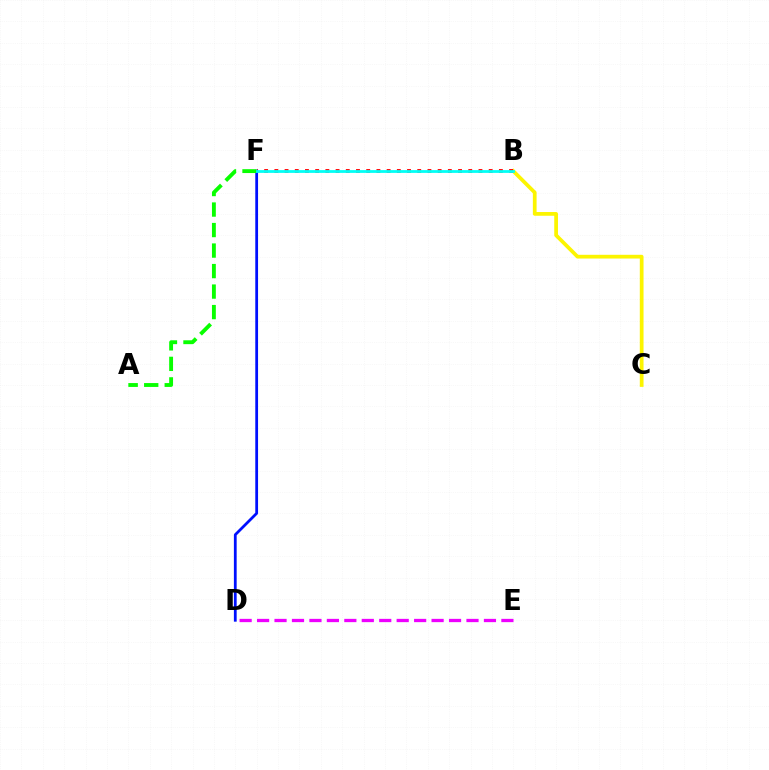{('B', 'C'): [{'color': '#fcf500', 'line_style': 'solid', 'thickness': 2.69}], ('B', 'F'): [{'color': '#ff0000', 'line_style': 'dotted', 'thickness': 2.77}, {'color': '#00fff6', 'line_style': 'solid', 'thickness': 2.0}], ('D', 'F'): [{'color': '#0010ff', 'line_style': 'solid', 'thickness': 2.0}], ('D', 'E'): [{'color': '#ee00ff', 'line_style': 'dashed', 'thickness': 2.37}], ('A', 'F'): [{'color': '#08ff00', 'line_style': 'dashed', 'thickness': 2.79}]}